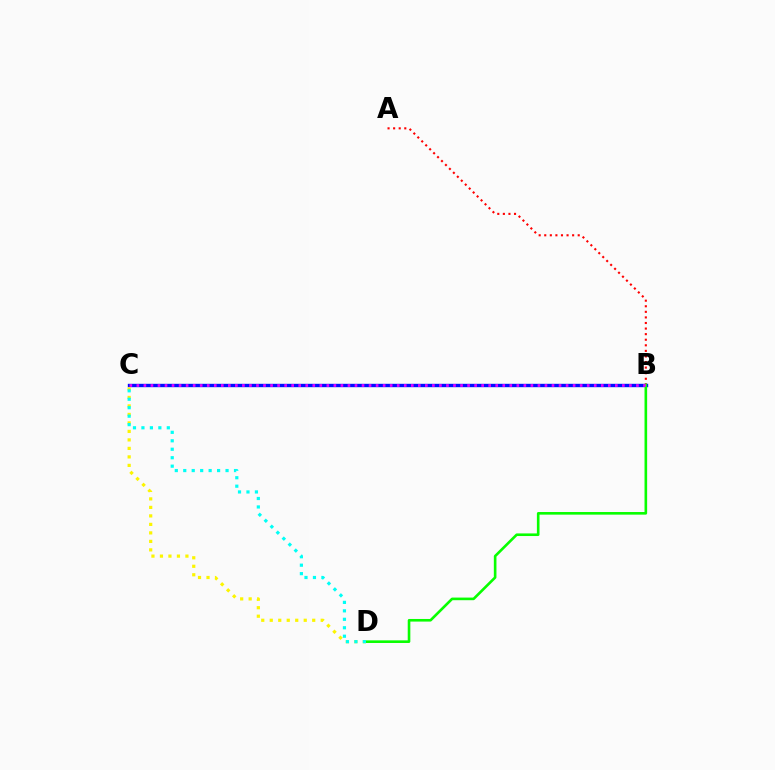{('A', 'B'): [{'color': '#ff0000', 'line_style': 'dotted', 'thickness': 1.52}], ('B', 'C'): [{'color': '#0010ff', 'line_style': 'solid', 'thickness': 2.44}, {'color': '#ee00ff', 'line_style': 'dotted', 'thickness': 1.91}], ('B', 'D'): [{'color': '#08ff00', 'line_style': 'solid', 'thickness': 1.88}], ('C', 'D'): [{'color': '#fcf500', 'line_style': 'dotted', 'thickness': 2.31}, {'color': '#00fff6', 'line_style': 'dotted', 'thickness': 2.3}]}